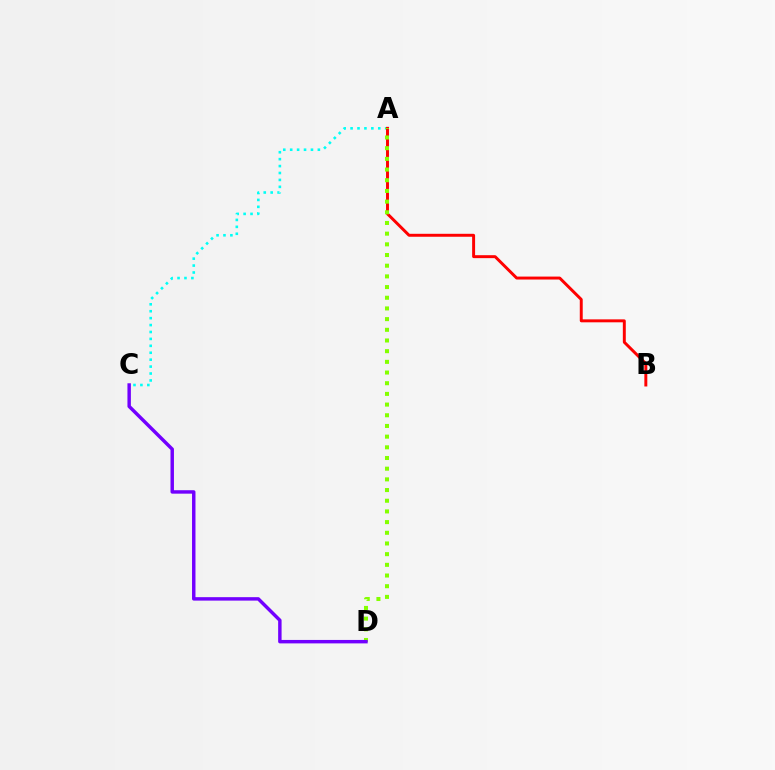{('A', 'C'): [{'color': '#00fff6', 'line_style': 'dotted', 'thickness': 1.88}], ('A', 'B'): [{'color': '#ff0000', 'line_style': 'solid', 'thickness': 2.12}], ('A', 'D'): [{'color': '#84ff00', 'line_style': 'dotted', 'thickness': 2.9}], ('C', 'D'): [{'color': '#7200ff', 'line_style': 'solid', 'thickness': 2.48}]}